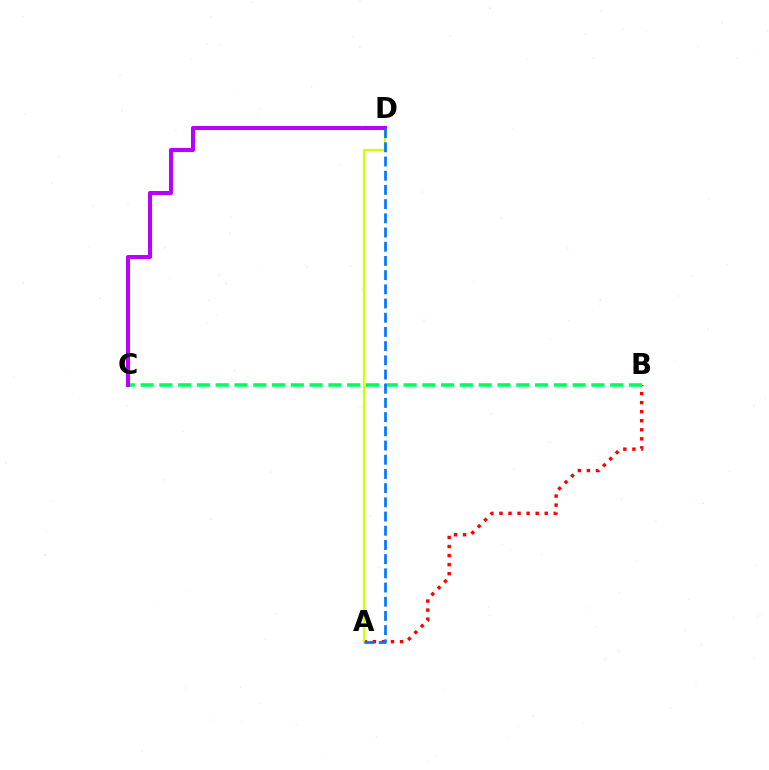{('A', 'B'): [{'color': '#ff0000', 'line_style': 'dotted', 'thickness': 2.46}], ('B', 'C'): [{'color': '#00ff5c', 'line_style': 'dashed', 'thickness': 2.55}], ('A', 'D'): [{'color': '#d1ff00', 'line_style': 'solid', 'thickness': 1.66}, {'color': '#0074ff', 'line_style': 'dashed', 'thickness': 1.93}], ('C', 'D'): [{'color': '#b900ff', 'line_style': 'solid', 'thickness': 2.91}]}